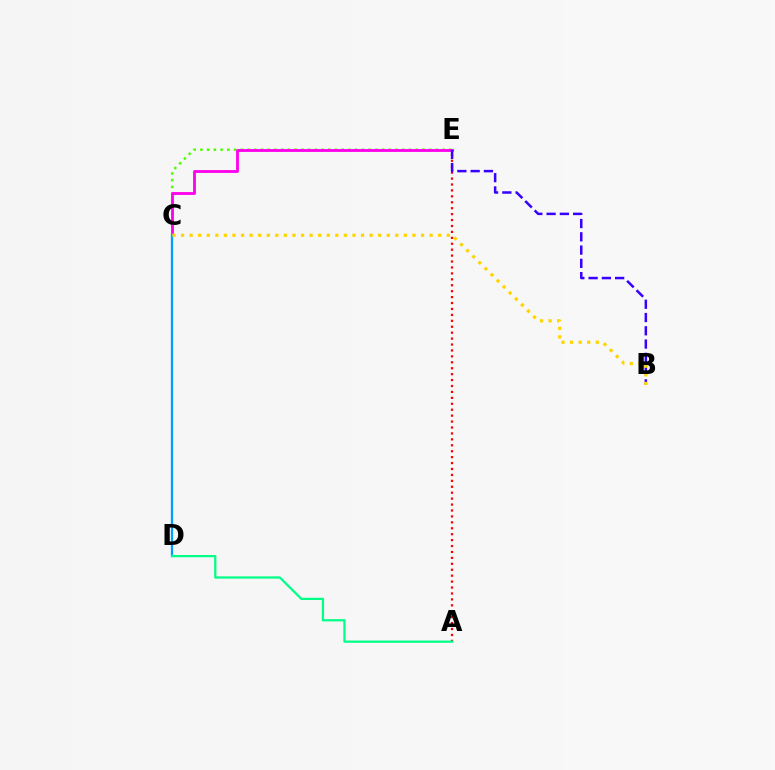{('A', 'E'): [{'color': '#ff0000', 'line_style': 'dotted', 'thickness': 1.61}], ('C', 'E'): [{'color': '#4fff00', 'line_style': 'dotted', 'thickness': 1.83}, {'color': '#ff00ed', 'line_style': 'solid', 'thickness': 2.03}], ('C', 'D'): [{'color': '#009eff', 'line_style': 'solid', 'thickness': 1.64}], ('A', 'D'): [{'color': '#00ff86', 'line_style': 'solid', 'thickness': 1.62}], ('B', 'E'): [{'color': '#3700ff', 'line_style': 'dashed', 'thickness': 1.8}], ('B', 'C'): [{'color': '#ffd500', 'line_style': 'dotted', 'thickness': 2.33}]}